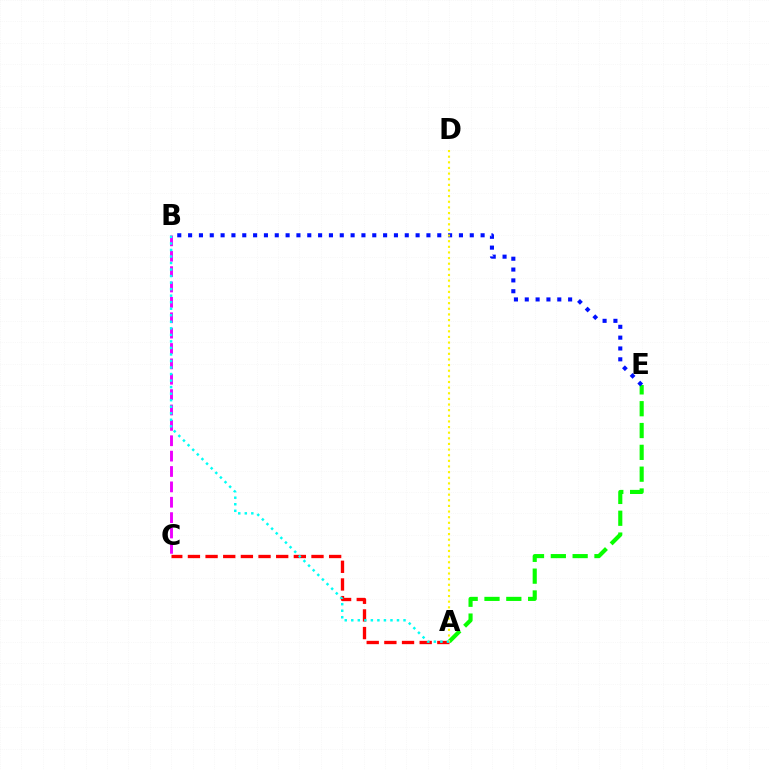{('A', 'E'): [{'color': '#08ff00', 'line_style': 'dashed', 'thickness': 2.96}], ('B', 'E'): [{'color': '#0010ff', 'line_style': 'dotted', 'thickness': 2.94}], ('B', 'C'): [{'color': '#ee00ff', 'line_style': 'dashed', 'thickness': 2.09}], ('A', 'C'): [{'color': '#ff0000', 'line_style': 'dashed', 'thickness': 2.4}], ('A', 'D'): [{'color': '#fcf500', 'line_style': 'dotted', 'thickness': 1.53}], ('A', 'B'): [{'color': '#00fff6', 'line_style': 'dotted', 'thickness': 1.77}]}